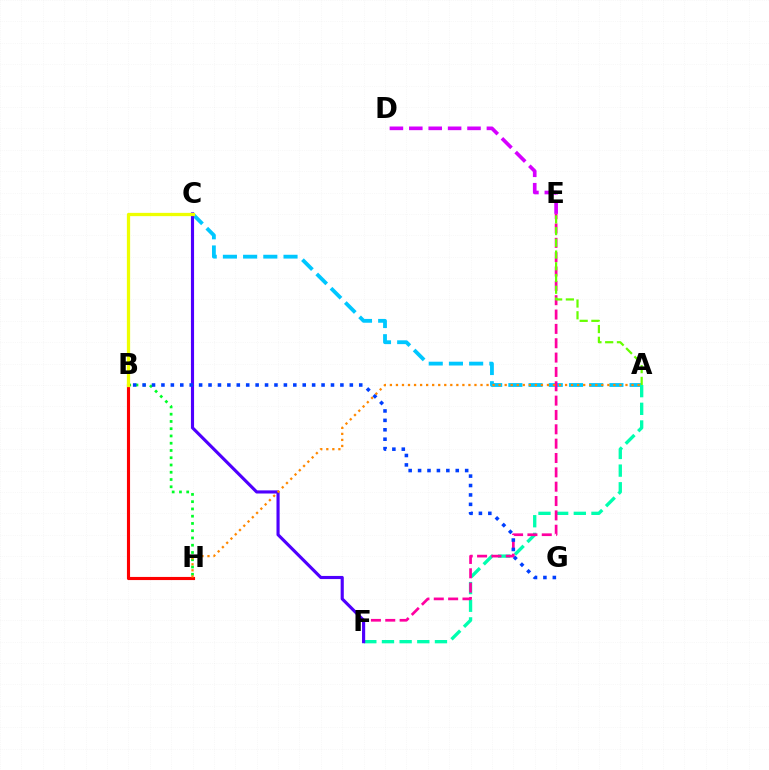{('B', 'H'): [{'color': '#00ff27', 'line_style': 'dotted', 'thickness': 1.97}, {'color': '#ff0000', 'line_style': 'solid', 'thickness': 2.25}], ('D', 'E'): [{'color': '#d600ff', 'line_style': 'dashed', 'thickness': 2.64}], ('A', 'C'): [{'color': '#00c7ff', 'line_style': 'dashed', 'thickness': 2.74}], ('A', 'F'): [{'color': '#00ffaf', 'line_style': 'dashed', 'thickness': 2.4}], ('E', 'F'): [{'color': '#ff00a0', 'line_style': 'dashed', 'thickness': 1.95}], ('C', 'F'): [{'color': '#4f00ff', 'line_style': 'solid', 'thickness': 2.26}], ('B', 'G'): [{'color': '#003fff', 'line_style': 'dotted', 'thickness': 2.56}], ('A', 'E'): [{'color': '#66ff00', 'line_style': 'dashed', 'thickness': 1.59}], ('B', 'C'): [{'color': '#eeff00', 'line_style': 'solid', 'thickness': 2.35}], ('A', 'H'): [{'color': '#ff8800', 'line_style': 'dotted', 'thickness': 1.64}]}